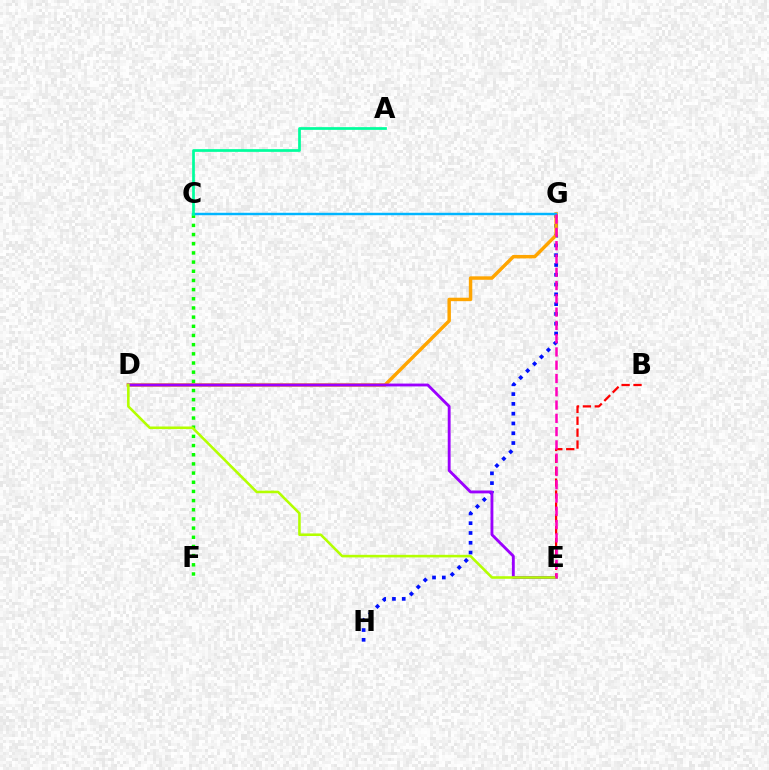{('B', 'E'): [{'color': '#ff0000', 'line_style': 'dashed', 'thickness': 1.62}], ('G', 'H'): [{'color': '#0010ff', 'line_style': 'dotted', 'thickness': 2.66}], ('D', 'G'): [{'color': '#ffa500', 'line_style': 'solid', 'thickness': 2.49}], ('C', 'G'): [{'color': '#00b5ff', 'line_style': 'solid', 'thickness': 1.76}], ('C', 'F'): [{'color': '#08ff00', 'line_style': 'dotted', 'thickness': 2.49}], ('D', 'E'): [{'color': '#9b00ff', 'line_style': 'solid', 'thickness': 2.05}, {'color': '#b3ff00', 'line_style': 'solid', 'thickness': 1.85}], ('E', 'G'): [{'color': '#ff00bd', 'line_style': 'dashed', 'thickness': 1.8}], ('A', 'C'): [{'color': '#00ff9d', 'line_style': 'solid', 'thickness': 1.96}]}